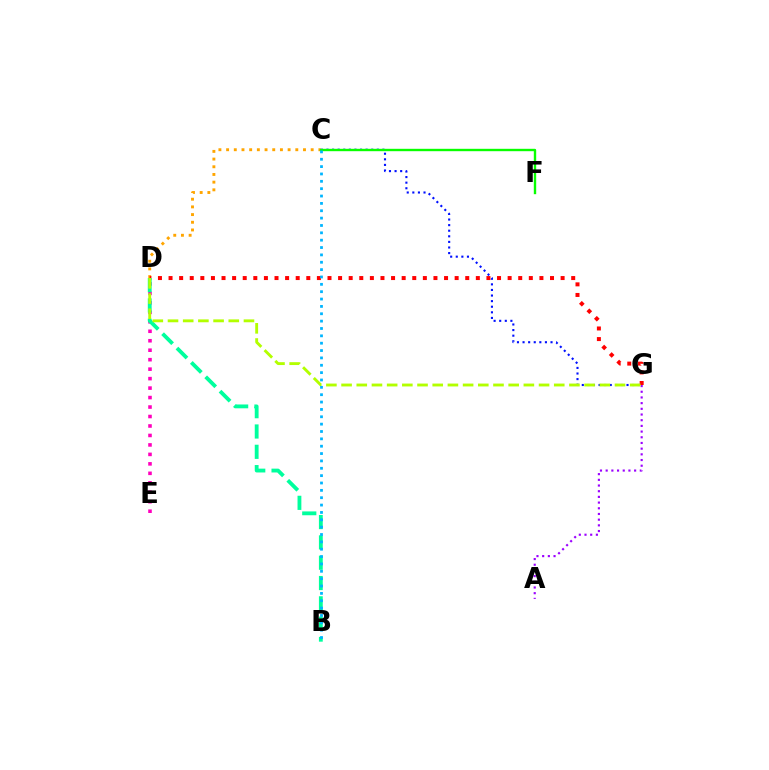{('C', 'D'): [{'color': '#ffa500', 'line_style': 'dotted', 'thickness': 2.09}], ('D', 'E'): [{'color': '#ff00bd', 'line_style': 'dotted', 'thickness': 2.57}], ('D', 'G'): [{'color': '#ff0000', 'line_style': 'dotted', 'thickness': 2.88}, {'color': '#b3ff00', 'line_style': 'dashed', 'thickness': 2.06}], ('C', 'G'): [{'color': '#0010ff', 'line_style': 'dotted', 'thickness': 1.52}], ('B', 'D'): [{'color': '#00ff9d', 'line_style': 'dashed', 'thickness': 2.76}], ('A', 'G'): [{'color': '#9b00ff', 'line_style': 'dotted', 'thickness': 1.55}], ('C', 'F'): [{'color': '#08ff00', 'line_style': 'solid', 'thickness': 1.72}], ('B', 'C'): [{'color': '#00b5ff', 'line_style': 'dotted', 'thickness': 2.0}]}